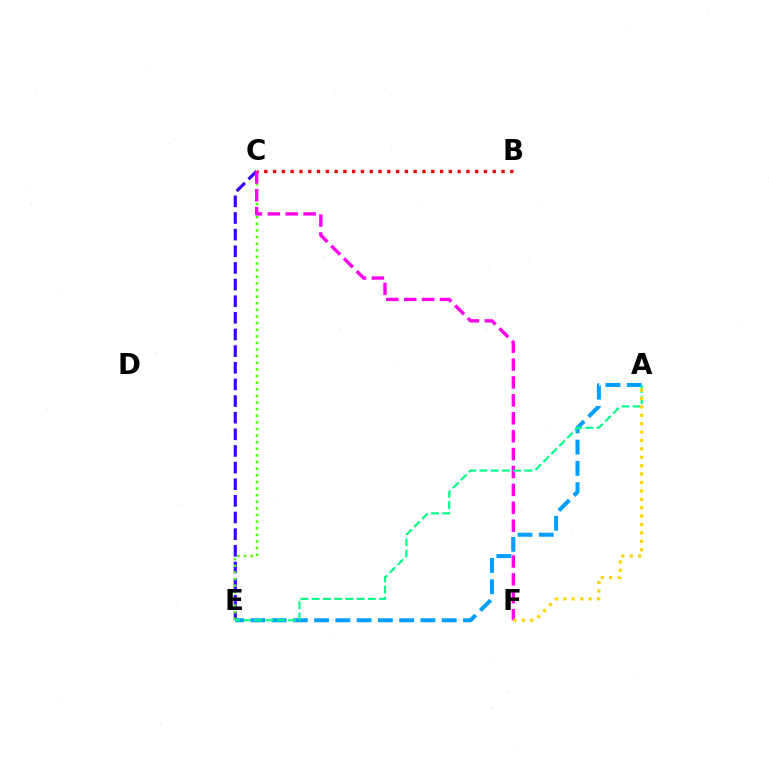{('C', 'E'): [{'color': '#3700ff', 'line_style': 'dashed', 'thickness': 2.26}, {'color': '#4fff00', 'line_style': 'dotted', 'thickness': 1.8}], ('C', 'F'): [{'color': '#ff00ed', 'line_style': 'dashed', 'thickness': 2.43}], ('A', 'E'): [{'color': '#009eff', 'line_style': 'dashed', 'thickness': 2.89}, {'color': '#00ff86', 'line_style': 'dashed', 'thickness': 1.53}], ('A', 'F'): [{'color': '#ffd500', 'line_style': 'dotted', 'thickness': 2.28}], ('B', 'C'): [{'color': '#ff0000', 'line_style': 'dotted', 'thickness': 2.39}]}